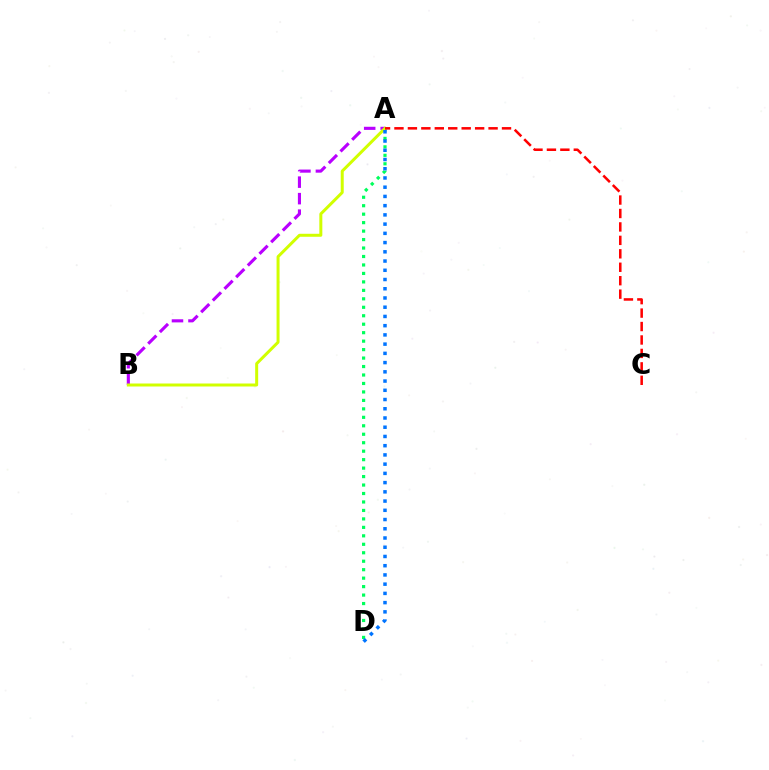{('A', 'B'): [{'color': '#b900ff', 'line_style': 'dashed', 'thickness': 2.24}, {'color': '#d1ff00', 'line_style': 'solid', 'thickness': 2.16}], ('A', 'D'): [{'color': '#00ff5c', 'line_style': 'dotted', 'thickness': 2.3}, {'color': '#0074ff', 'line_style': 'dotted', 'thickness': 2.51}], ('A', 'C'): [{'color': '#ff0000', 'line_style': 'dashed', 'thickness': 1.83}]}